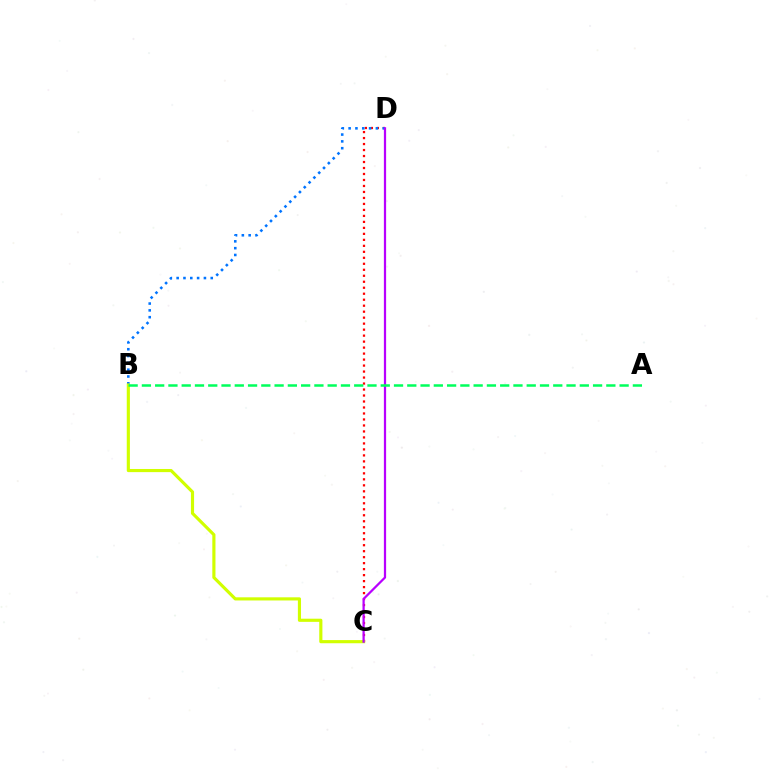{('C', 'D'): [{'color': '#ff0000', 'line_style': 'dotted', 'thickness': 1.63}, {'color': '#b900ff', 'line_style': 'solid', 'thickness': 1.61}], ('B', 'D'): [{'color': '#0074ff', 'line_style': 'dotted', 'thickness': 1.85}], ('B', 'C'): [{'color': '#d1ff00', 'line_style': 'solid', 'thickness': 2.27}], ('A', 'B'): [{'color': '#00ff5c', 'line_style': 'dashed', 'thickness': 1.8}]}